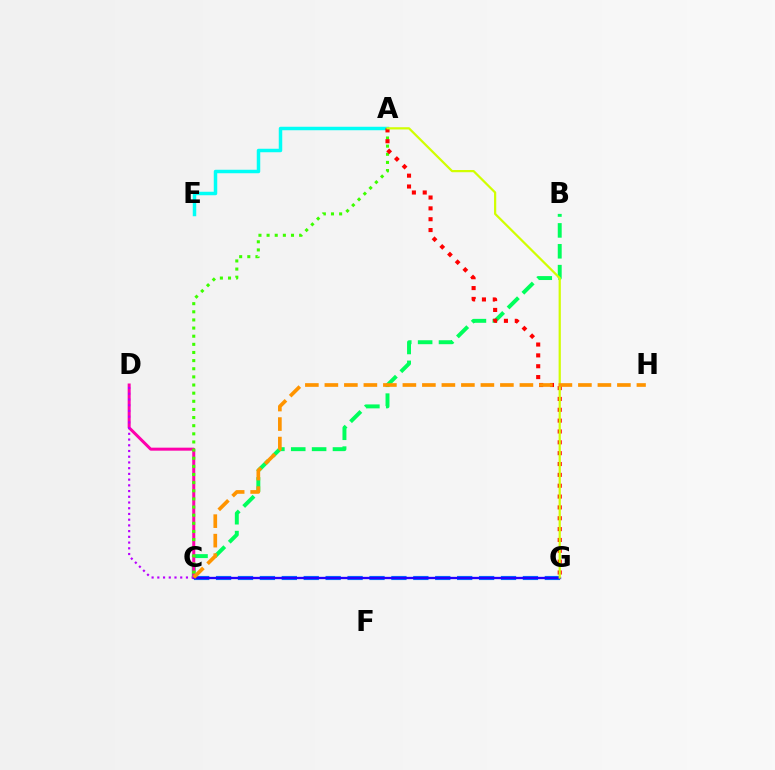{('C', 'G'): [{'color': '#0074ff', 'line_style': 'dashed', 'thickness': 2.98}, {'color': '#2500ff', 'line_style': 'solid', 'thickness': 1.68}], ('B', 'C'): [{'color': '#00ff5c', 'line_style': 'dashed', 'thickness': 2.84}], ('C', 'D'): [{'color': '#ff00ac', 'line_style': 'solid', 'thickness': 2.16}, {'color': '#b900ff', 'line_style': 'dotted', 'thickness': 1.56}], ('A', 'E'): [{'color': '#00fff6', 'line_style': 'solid', 'thickness': 2.5}], ('A', 'C'): [{'color': '#3dff00', 'line_style': 'dotted', 'thickness': 2.21}], ('A', 'G'): [{'color': '#ff0000', 'line_style': 'dotted', 'thickness': 2.95}, {'color': '#d1ff00', 'line_style': 'solid', 'thickness': 1.6}], ('C', 'H'): [{'color': '#ff9400', 'line_style': 'dashed', 'thickness': 2.65}]}